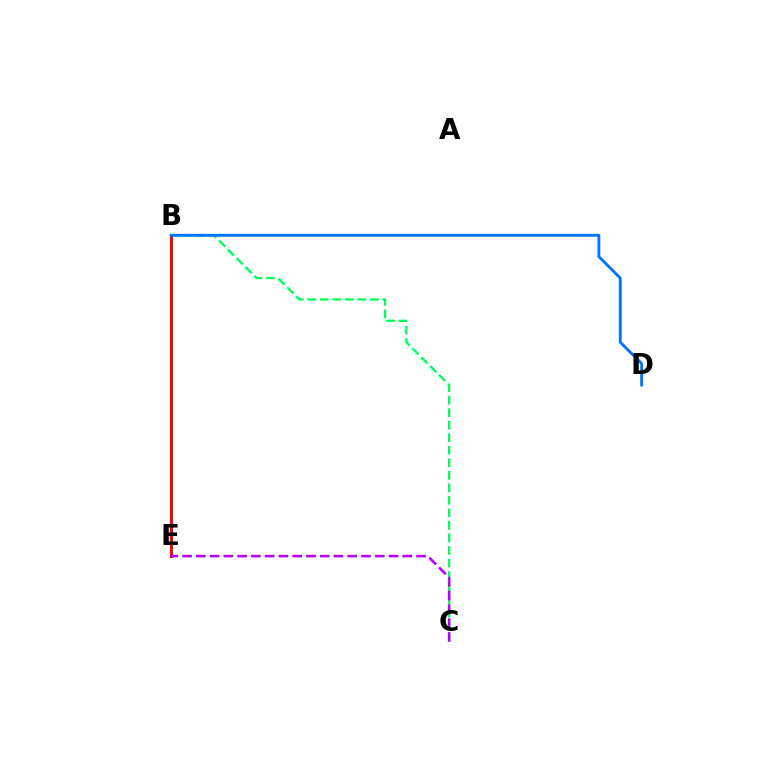{('B', 'E'): [{'color': '#d1ff00', 'line_style': 'solid', 'thickness': 2.09}, {'color': '#ff0000', 'line_style': 'solid', 'thickness': 2.16}], ('B', 'C'): [{'color': '#00ff5c', 'line_style': 'dashed', 'thickness': 1.7}], ('C', 'E'): [{'color': '#b900ff', 'line_style': 'dashed', 'thickness': 1.87}], ('B', 'D'): [{'color': '#0074ff', 'line_style': 'solid', 'thickness': 2.08}]}